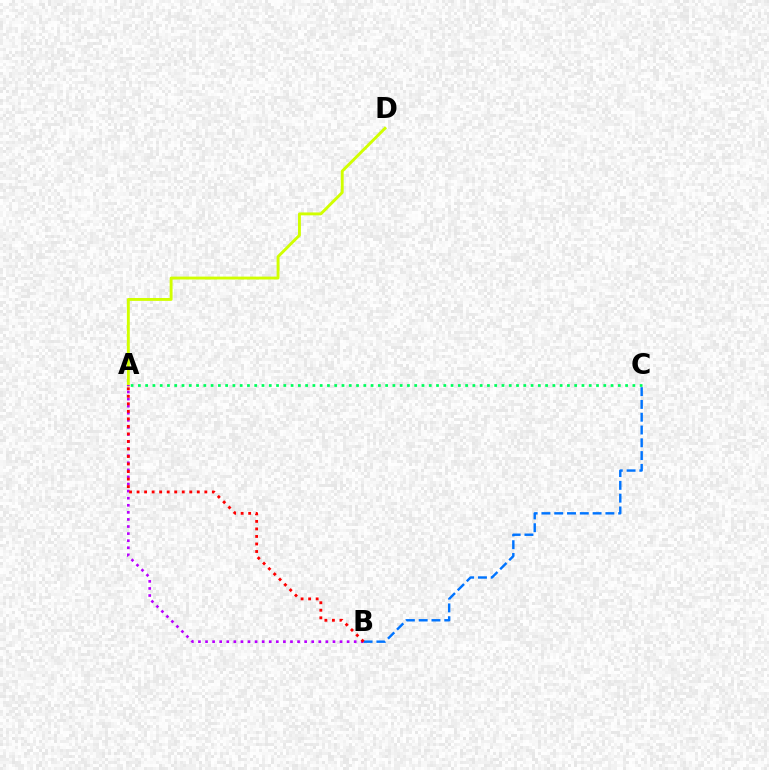{('A', 'D'): [{'color': '#d1ff00', 'line_style': 'solid', 'thickness': 2.08}], ('A', 'B'): [{'color': '#b900ff', 'line_style': 'dotted', 'thickness': 1.92}, {'color': '#ff0000', 'line_style': 'dotted', 'thickness': 2.05}], ('B', 'C'): [{'color': '#0074ff', 'line_style': 'dashed', 'thickness': 1.74}], ('A', 'C'): [{'color': '#00ff5c', 'line_style': 'dotted', 'thickness': 1.98}]}